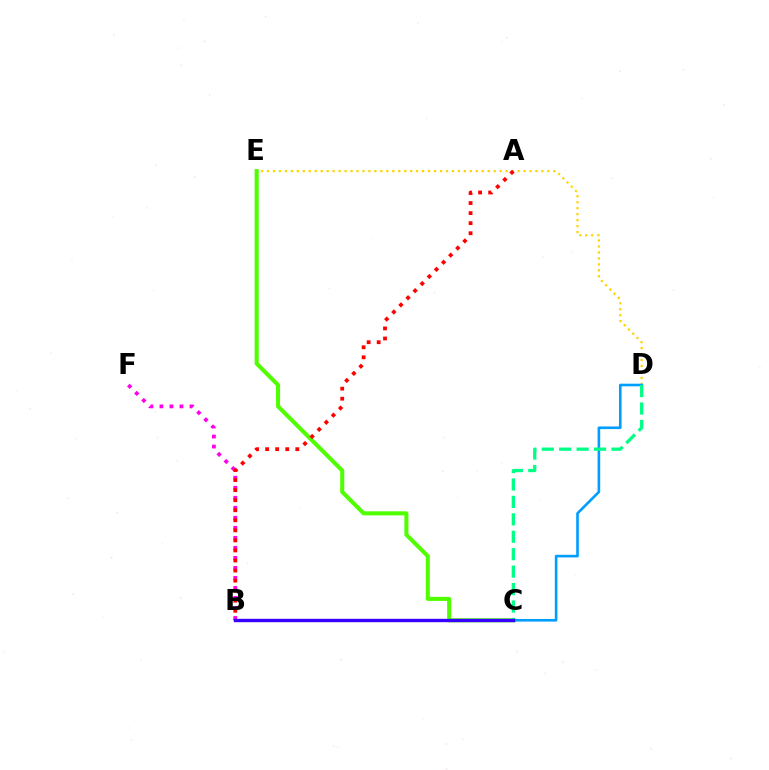{('B', 'F'): [{'color': '#ff00ed', 'line_style': 'dotted', 'thickness': 2.72}], ('D', 'E'): [{'color': '#ffd500', 'line_style': 'dotted', 'thickness': 1.62}], ('C', 'E'): [{'color': '#4fff00', 'line_style': 'solid', 'thickness': 2.92}], ('C', 'D'): [{'color': '#009eff', 'line_style': 'solid', 'thickness': 1.89}, {'color': '#00ff86', 'line_style': 'dashed', 'thickness': 2.37}], ('A', 'B'): [{'color': '#ff0000', 'line_style': 'dotted', 'thickness': 2.73}], ('B', 'C'): [{'color': '#3700ff', 'line_style': 'solid', 'thickness': 2.42}]}